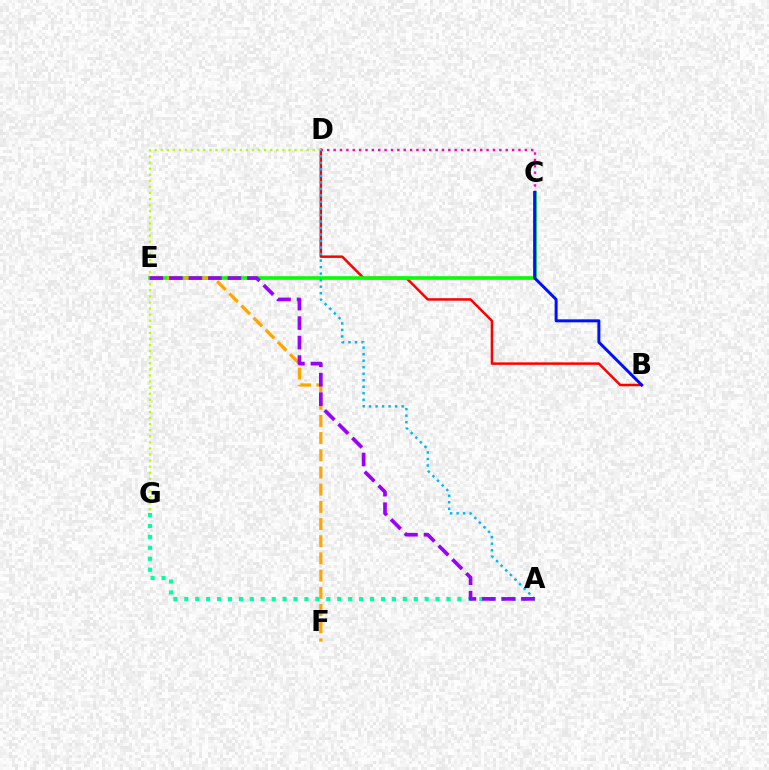{('B', 'D'): [{'color': '#ff0000', 'line_style': 'solid', 'thickness': 1.81}], ('D', 'G'): [{'color': '#b3ff00', 'line_style': 'dotted', 'thickness': 1.65}], ('C', 'E'): [{'color': '#08ff00', 'line_style': 'solid', 'thickness': 2.64}], ('C', 'D'): [{'color': '#ff00bd', 'line_style': 'dotted', 'thickness': 1.73}], ('E', 'F'): [{'color': '#ffa500', 'line_style': 'dashed', 'thickness': 2.34}], ('A', 'G'): [{'color': '#00ff9d', 'line_style': 'dotted', 'thickness': 2.97}], ('B', 'C'): [{'color': '#0010ff', 'line_style': 'solid', 'thickness': 2.15}], ('A', 'D'): [{'color': '#00b5ff', 'line_style': 'dotted', 'thickness': 1.77}], ('A', 'E'): [{'color': '#9b00ff', 'line_style': 'dashed', 'thickness': 2.65}]}